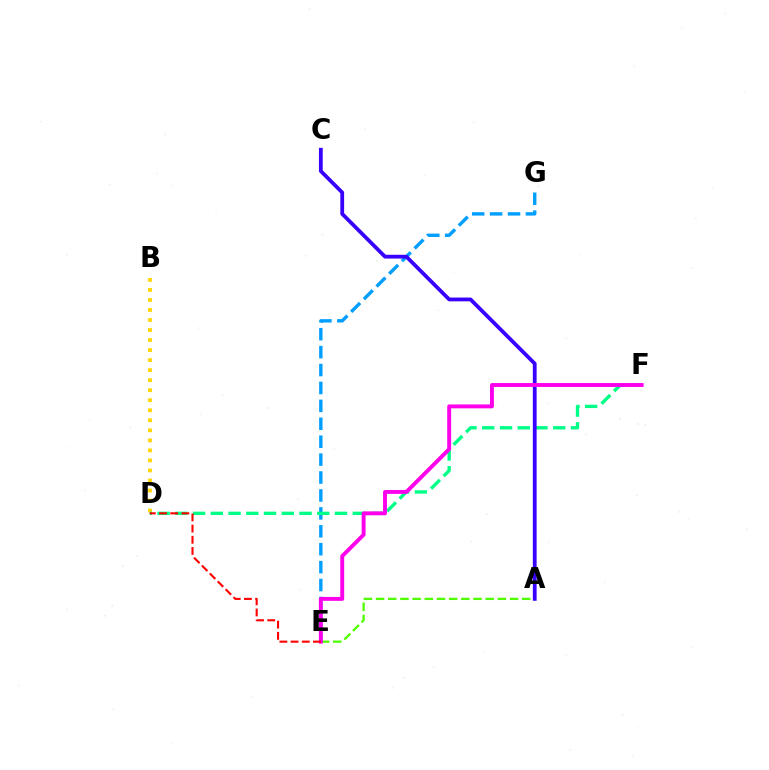{('E', 'G'): [{'color': '#009eff', 'line_style': 'dashed', 'thickness': 2.43}], ('A', 'E'): [{'color': '#4fff00', 'line_style': 'dashed', 'thickness': 1.65}], ('B', 'D'): [{'color': '#ffd500', 'line_style': 'dotted', 'thickness': 2.72}], ('D', 'F'): [{'color': '#00ff86', 'line_style': 'dashed', 'thickness': 2.41}], ('A', 'C'): [{'color': '#3700ff', 'line_style': 'solid', 'thickness': 2.72}], ('E', 'F'): [{'color': '#ff00ed', 'line_style': 'solid', 'thickness': 2.81}], ('D', 'E'): [{'color': '#ff0000', 'line_style': 'dashed', 'thickness': 1.52}]}